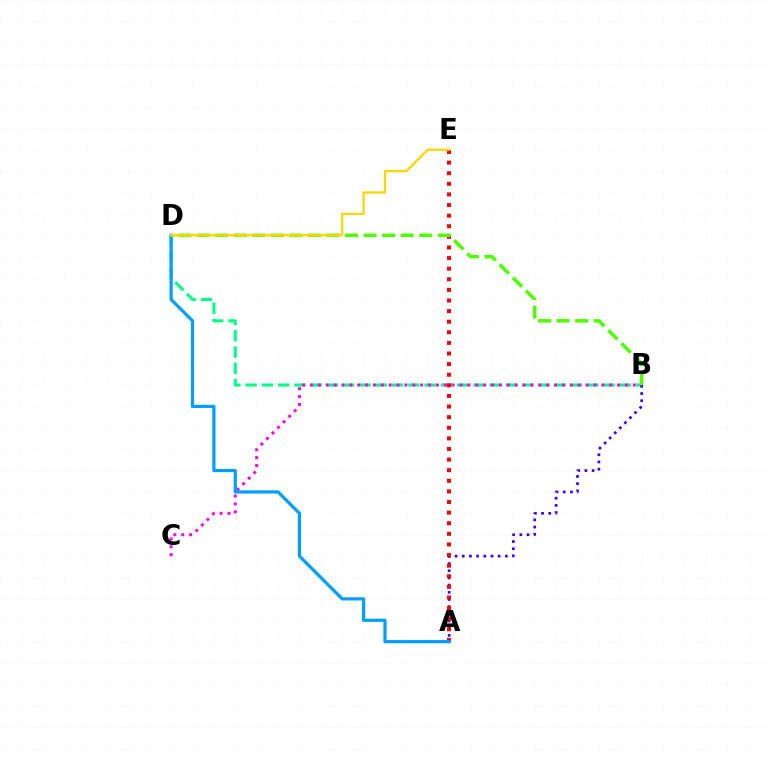{('B', 'D'): [{'color': '#00ff86', 'line_style': 'dashed', 'thickness': 2.21}, {'color': '#4fff00', 'line_style': 'dashed', 'thickness': 2.52}], ('A', 'B'): [{'color': '#3700ff', 'line_style': 'dotted', 'thickness': 1.95}], ('B', 'C'): [{'color': '#ff00ed', 'line_style': 'dotted', 'thickness': 2.14}], ('A', 'E'): [{'color': '#ff0000', 'line_style': 'dotted', 'thickness': 2.88}], ('A', 'D'): [{'color': '#009eff', 'line_style': 'solid', 'thickness': 2.3}], ('D', 'E'): [{'color': '#ffd500', 'line_style': 'solid', 'thickness': 1.63}]}